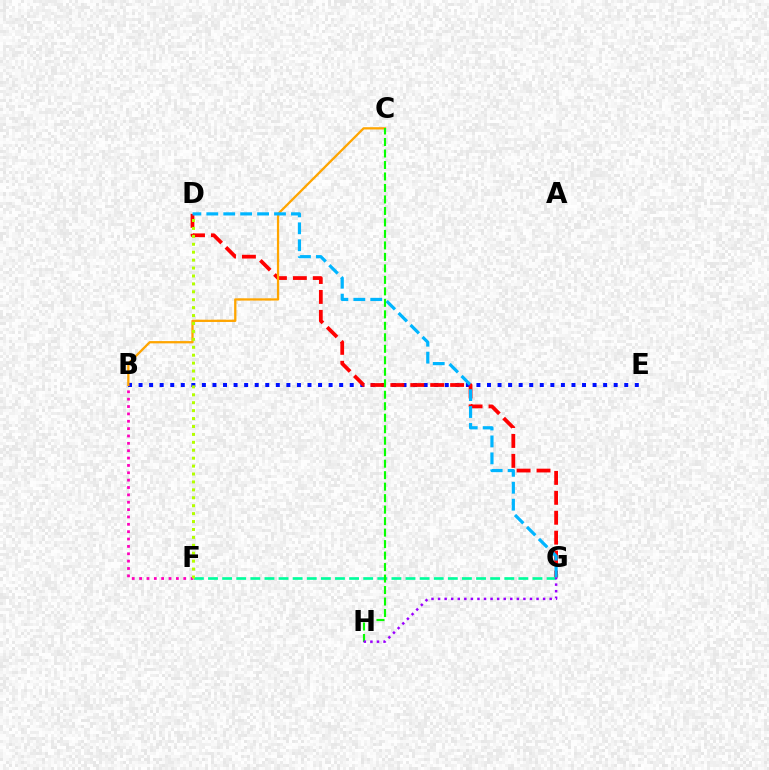{('B', 'E'): [{'color': '#0010ff', 'line_style': 'dotted', 'thickness': 2.87}], ('D', 'G'): [{'color': '#ff0000', 'line_style': 'dashed', 'thickness': 2.71}, {'color': '#00b5ff', 'line_style': 'dashed', 'thickness': 2.3}], ('B', 'F'): [{'color': '#ff00bd', 'line_style': 'dotted', 'thickness': 2.0}], ('B', 'C'): [{'color': '#ffa500', 'line_style': 'solid', 'thickness': 1.64}], ('F', 'G'): [{'color': '#00ff9d', 'line_style': 'dashed', 'thickness': 1.92}], ('D', 'F'): [{'color': '#b3ff00', 'line_style': 'dotted', 'thickness': 2.15}], ('C', 'H'): [{'color': '#08ff00', 'line_style': 'dashed', 'thickness': 1.56}], ('G', 'H'): [{'color': '#9b00ff', 'line_style': 'dotted', 'thickness': 1.78}]}